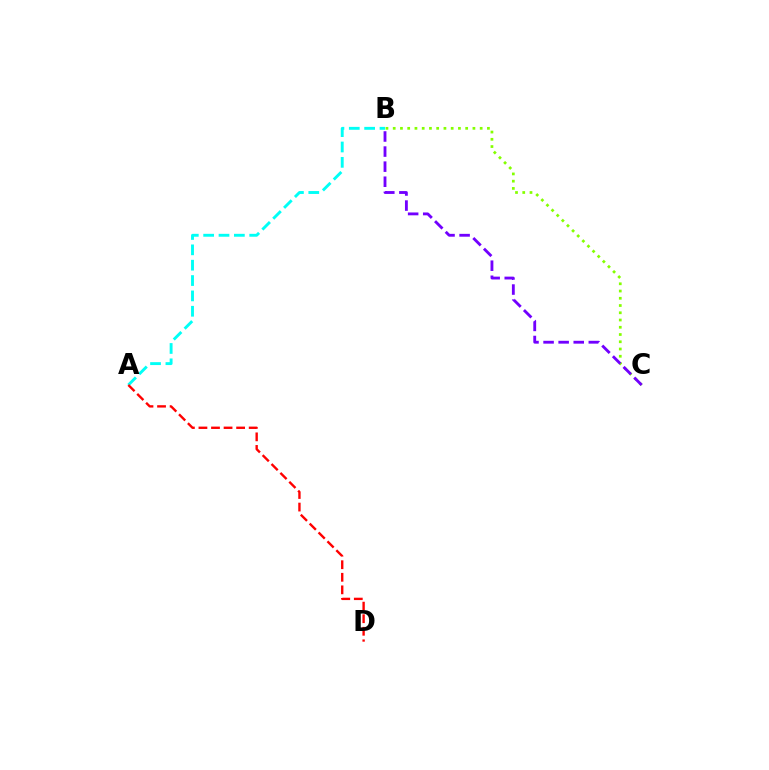{('A', 'B'): [{'color': '#00fff6', 'line_style': 'dashed', 'thickness': 2.09}], ('B', 'C'): [{'color': '#84ff00', 'line_style': 'dotted', 'thickness': 1.97}, {'color': '#7200ff', 'line_style': 'dashed', 'thickness': 2.05}], ('A', 'D'): [{'color': '#ff0000', 'line_style': 'dashed', 'thickness': 1.71}]}